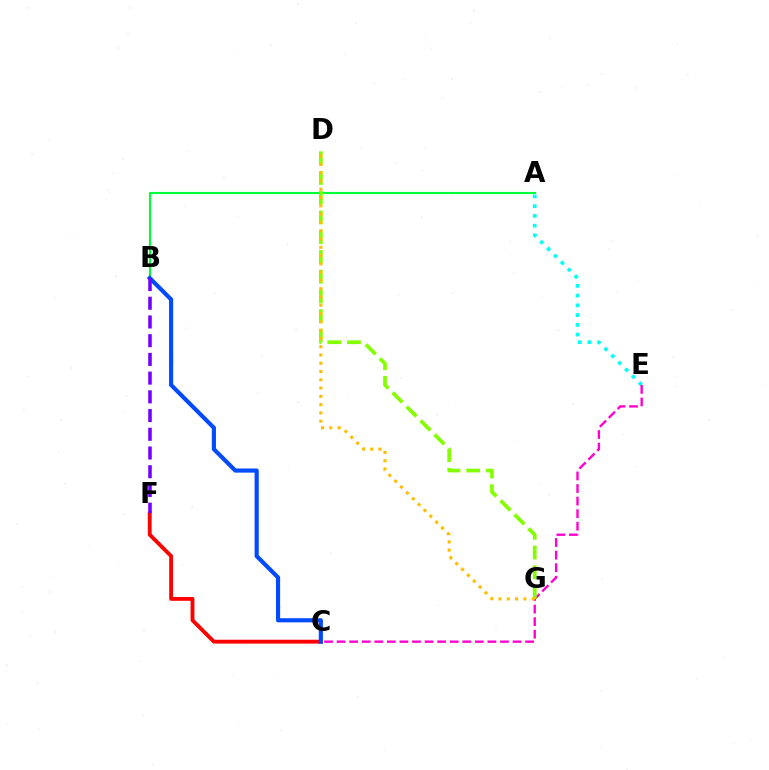{('A', 'B'): [{'color': '#00ff39', 'line_style': 'solid', 'thickness': 1.53}], ('C', 'F'): [{'color': '#ff0000', 'line_style': 'solid', 'thickness': 2.77}], ('A', 'E'): [{'color': '#00fff6', 'line_style': 'dotted', 'thickness': 2.65}], ('C', 'E'): [{'color': '#ff00cf', 'line_style': 'dashed', 'thickness': 1.71}], ('D', 'G'): [{'color': '#84ff00', 'line_style': 'dashed', 'thickness': 2.68}, {'color': '#ffbd00', 'line_style': 'dotted', 'thickness': 2.25}], ('B', 'C'): [{'color': '#004bff', 'line_style': 'solid', 'thickness': 2.98}], ('B', 'F'): [{'color': '#7200ff', 'line_style': 'dashed', 'thickness': 2.54}]}